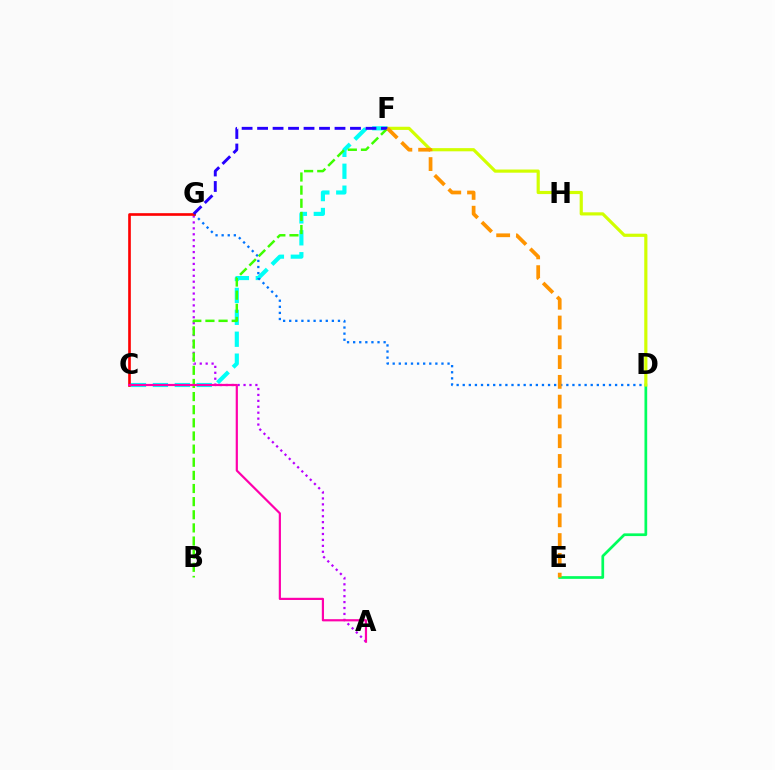{('C', 'F'): [{'color': '#00fff6', 'line_style': 'dashed', 'thickness': 2.98}], ('A', 'G'): [{'color': '#b900ff', 'line_style': 'dotted', 'thickness': 1.61}], ('D', 'E'): [{'color': '#00ff5c', 'line_style': 'solid', 'thickness': 1.95}], ('D', 'G'): [{'color': '#0074ff', 'line_style': 'dotted', 'thickness': 1.66}], ('D', 'F'): [{'color': '#d1ff00', 'line_style': 'solid', 'thickness': 2.28}], ('C', 'G'): [{'color': '#ff0000', 'line_style': 'solid', 'thickness': 1.91}], ('B', 'F'): [{'color': '#3dff00', 'line_style': 'dashed', 'thickness': 1.78}], ('A', 'C'): [{'color': '#ff00ac', 'line_style': 'solid', 'thickness': 1.58}], ('F', 'G'): [{'color': '#2500ff', 'line_style': 'dashed', 'thickness': 2.1}], ('E', 'F'): [{'color': '#ff9400', 'line_style': 'dashed', 'thickness': 2.69}]}